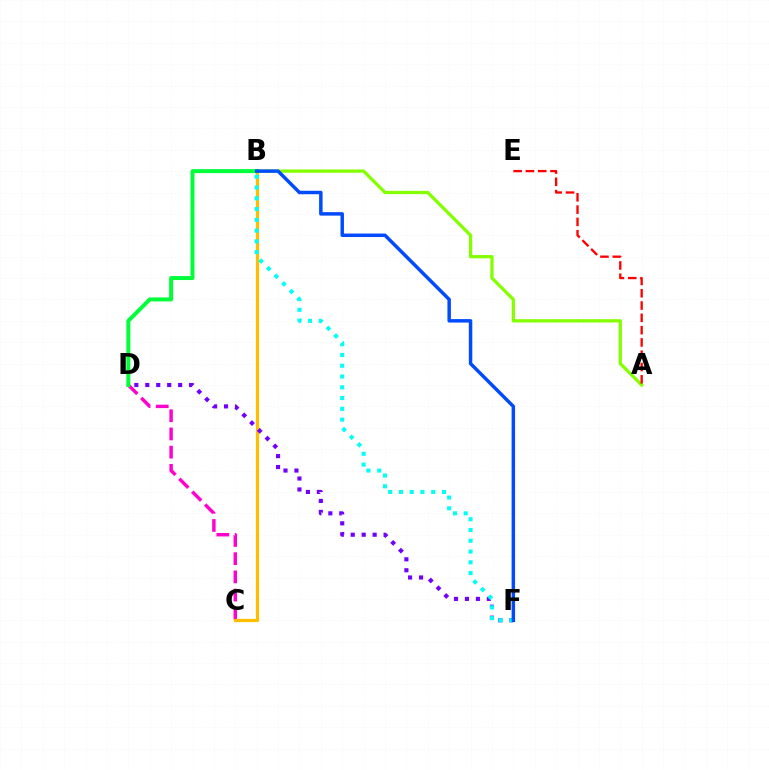{('C', 'D'): [{'color': '#ff00cf', 'line_style': 'dashed', 'thickness': 2.47}], ('A', 'B'): [{'color': '#84ff00', 'line_style': 'solid', 'thickness': 2.36}], ('B', 'C'): [{'color': '#ffbd00', 'line_style': 'solid', 'thickness': 2.29}], ('D', 'F'): [{'color': '#7200ff', 'line_style': 'dotted', 'thickness': 2.98}], ('A', 'E'): [{'color': '#ff0000', 'line_style': 'dashed', 'thickness': 1.67}], ('B', 'F'): [{'color': '#00fff6', 'line_style': 'dotted', 'thickness': 2.93}, {'color': '#004bff', 'line_style': 'solid', 'thickness': 2.5}], ('B', 'D'): [{'color': '#00ff39', 'line_style': 'solid', 'thickness': 2.87}]}